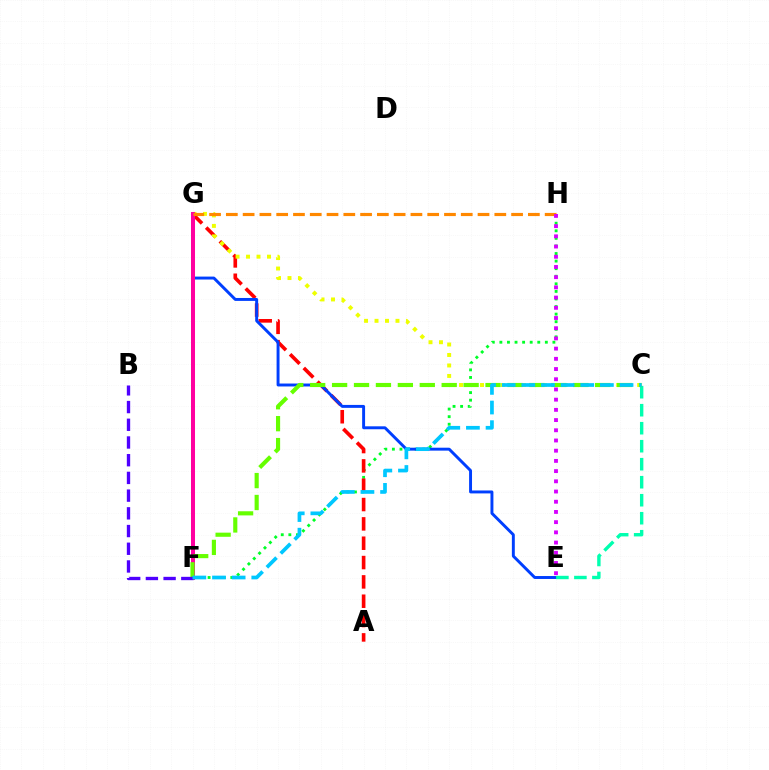{('F', 'H'): [{'color': '#00ff27', 'line_style': 'dotted', 'thickness': 2.06}], ('A', 'G'): [{'color': '#ff0000', 'line_style': 'dashed', 'thickness': 2.63}], ('E', 'G'): [{'color': '#003fff', 'line_style': 'solid', 'thickness': 2.11}], ('C', 'G'): [{'color': '#eeff00', 'line_style': 'dotted', 'thickness': 2.85}], ('C', 'E'): [{'color': '#00ffaf', 'line_style': 'dashed', 'thickness': 2.45}], ('F', 'G'): [{'color': '#ff00a0', 'line_style': 'solid', 'thickness': 2.89}], ('G', 'H'): [{'color': '#ff8800', 'line_style': 'dashed', 'thickness': 2.28}], ('C', 'F'): [{'color': '#66ff00', 'line_style': 'dashed', 'thickness': 2.98}, {'color': '#00c7ff', 'line_style': 'dashed', 'thickness': 2.67}], ('B', 'F'): [{'color': '#4f00ff', 'line_style': 'dashed', 'thickness': 2.41}], ('E', 'H'): [{'color': '#d600ff', 'line_style': 'dotted', 'thickness': 2.77}]}